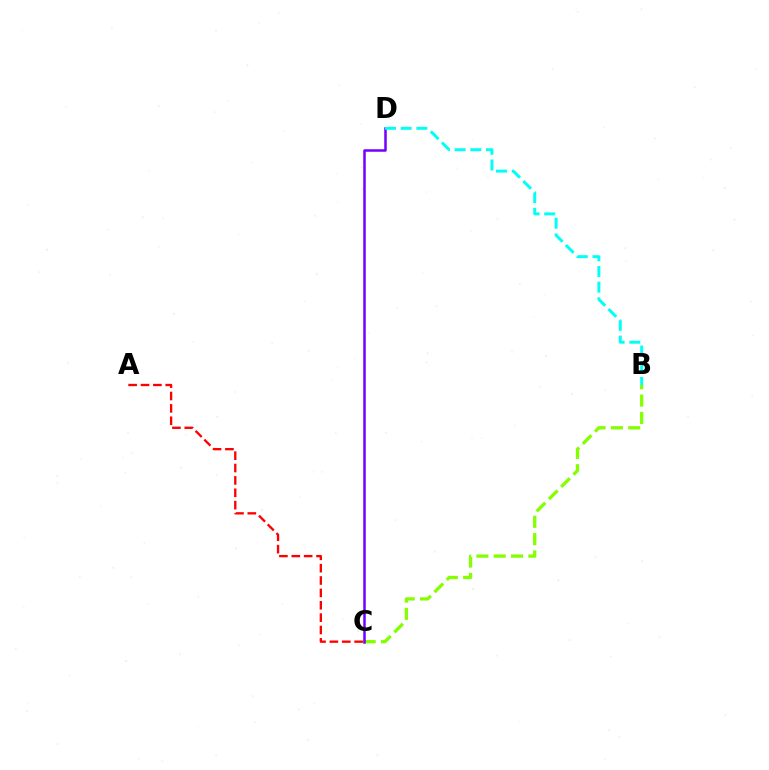{('B', 'C'): [{'color': '#84ff00', 'line_style': 'dashed', 'thickness': 2.35}], ('C', 'D'): [{'color': '#7200ff', 'line_style': 'solid', 'thickness': 1.8}], ('B', 'D'): [{'color': '#00fff6', 'line_style': 'dashed', 'thickness': 2.13}], ('A', 'C'): [{'color': '#ff0000', 'line_style': 'dashed', 'thickness': 1.68}]}